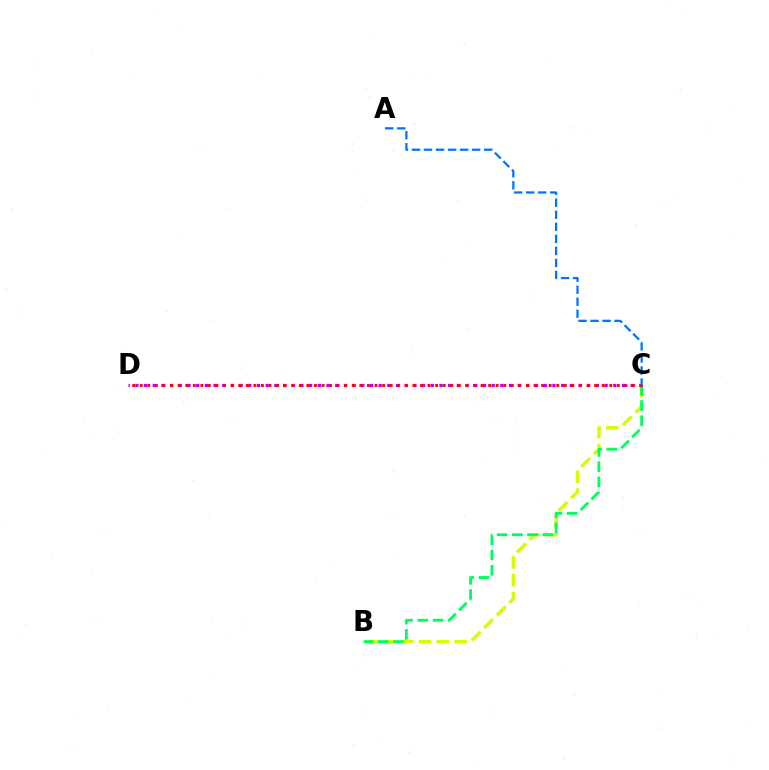{('B', 'C'): [{'color': '#d1ff00', 'line_style': 'dashed', 'thickness': 2.42}, {'color': '#00ff5c', 'line_style': 'dashed', 'thickness': 2.07}], ('C', 'D'): [{'color': '#b900ff', 'line_style': 'dotted', 'thickness': 2.36}, {'color': '#ff0000', 'line_style': 'dotted', 'thickness': 2.06}], ('A', 'C'): [{'color': '#0074ff', 'line_style': 'dashed', 'thickness': 1.64}]}